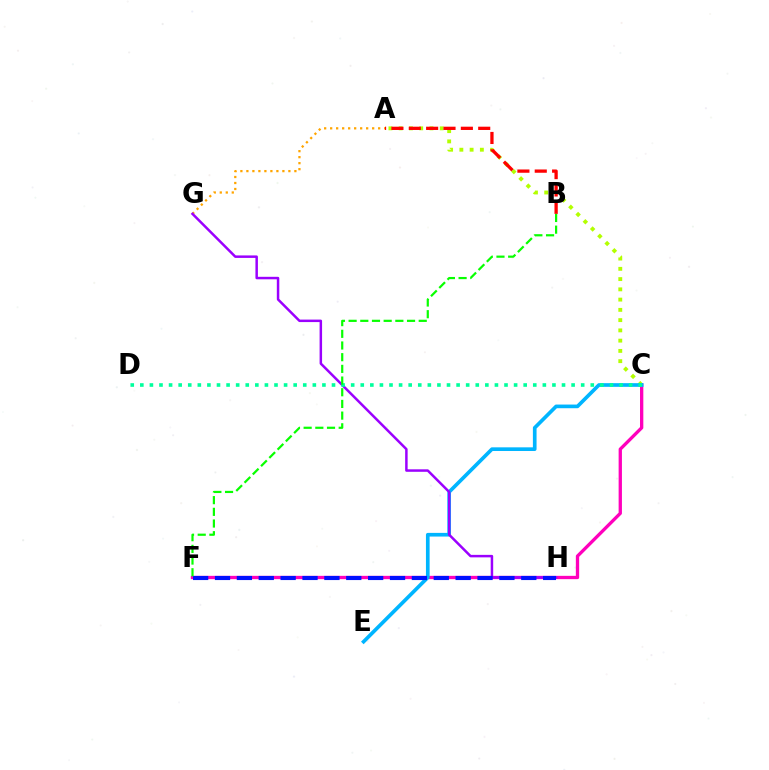{('A', 'C'): [{'color': '#b3ff00', 'line_style': 'dotted', 'thickness': 2.79}], ('C', 'F'): [{'color': '#ff00bd', 'line_style': 'solid', 'thickness': 2.38}], ('A', 'G'): [{'color': '#ffa500', 'line_style': 'dotted', 'thickness': 1.63}], ('C', 'E'): [{'color': '#00b5ff', 'line_style': 'solid', 'thickness': 2.64}], ('G', 'H'): [{'color': '#9b00ff', 'line_style': 'solid', 'thickness': 1.79}], ('F', 'H'): [{'color': '#0010ff', 'line_style': 'dashed', 'thickness': 2.97}], ('C', 'D'): [{'color': '#00ff9d', 'line_style': 'dotted', 'thickness': 2.6}], ('A', 'B'): [{'color': '#ff0000', 'line_style': 'dashed', 'thickness': 2.36}], ('B', 'F'): [{'color': '#08ff00', 'line_style': 'dashed', 'thickness': 1.59}]}